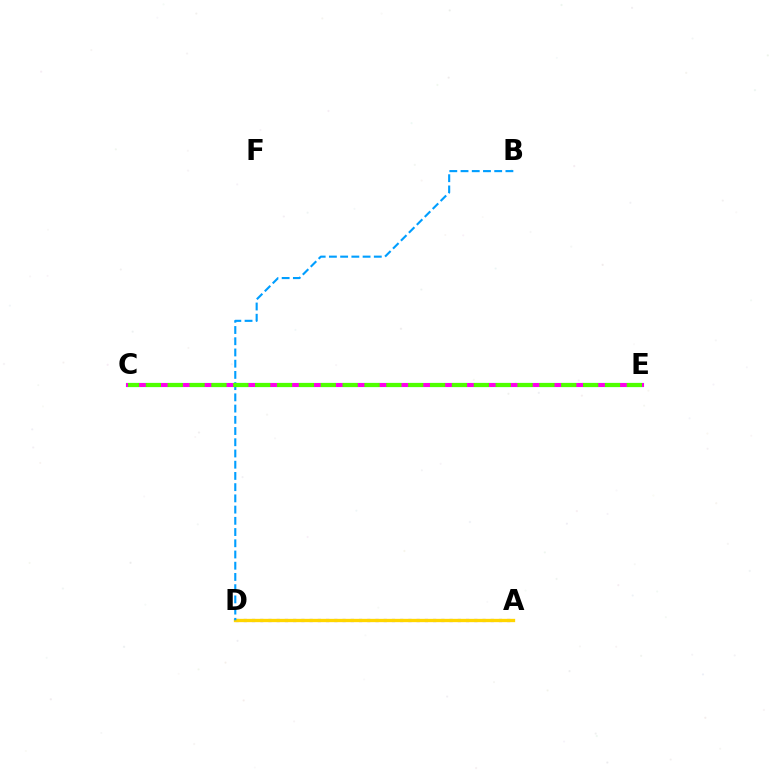{('A', 'D'): [{'color': '#3700ff', 'line_style': 'dotted', 'thickness': 2.24}, {'color': '#ffd500', 'line_style': 'solid', 'thickness': 2.39}], ('C', 'E'): [{'color': '#ff0000', 'line_style': 'solid', 'thickness': 1.57}, {'color': '#00ff86', 'line_style': 'solid', 'thickness': 2.97}, {'color': '#ff00ed', 'line_style': 'solid', 'thickness': 2.88}, {'color': '#4fff00', 'line_style': 'dashed', 'thickness': 2.97}], ('B', 'D'): [{'color': '#009eff', 'line_style': 'dashed', 'thickness': 1.52}]}